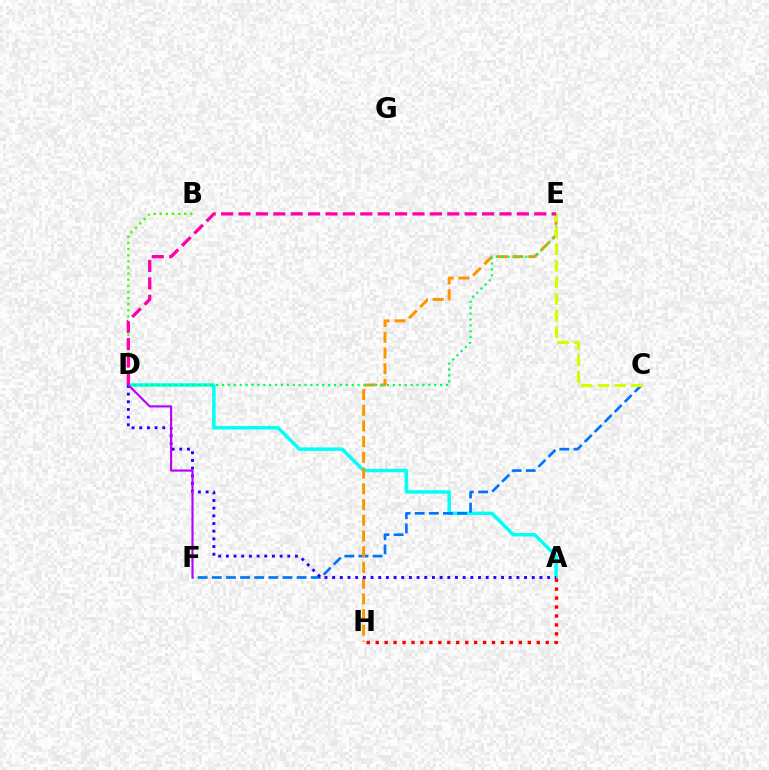{('A', 'D'): [{'color': '#00fff6', 'line_style': 'solid', 'thickness': 2.51}, {'color': '#2500ff', 'line_style': 'dotted', 'thickness': 2.09}], ('C', 'F'): [{'color': '#0074ff', 'line_style': 'dashed', 'thickness': 1.92}], ('E', 'H'): [{'color': '#ff9400', 'line_style': 'dashed', 'thickness': 2.14}], ('D', 'E'): [{'color': '#00ff5c', 'line_style': 'dotted', 'thickness': 1.6}, {'color': '#ff00ac', 'line_style': 'dashed', 'thickness': 2.36}], ('C', 'E'): [{'color': '#d1ff00', 'line_style': 'dashed', 'thickness': 2.26}], ('A', 'H'): [{'color': '#ff0000', 'line_style': 'dotted', 'thickness': 2.43}], ('B', 'D'): [{'color': '#3dff00', 'line_style': 'dotted', 'thickness': 1.66}], ('D', 'F'): [{'color': '#b900ff', 'line_style': 'solid', 'thickness': 1.55}]}